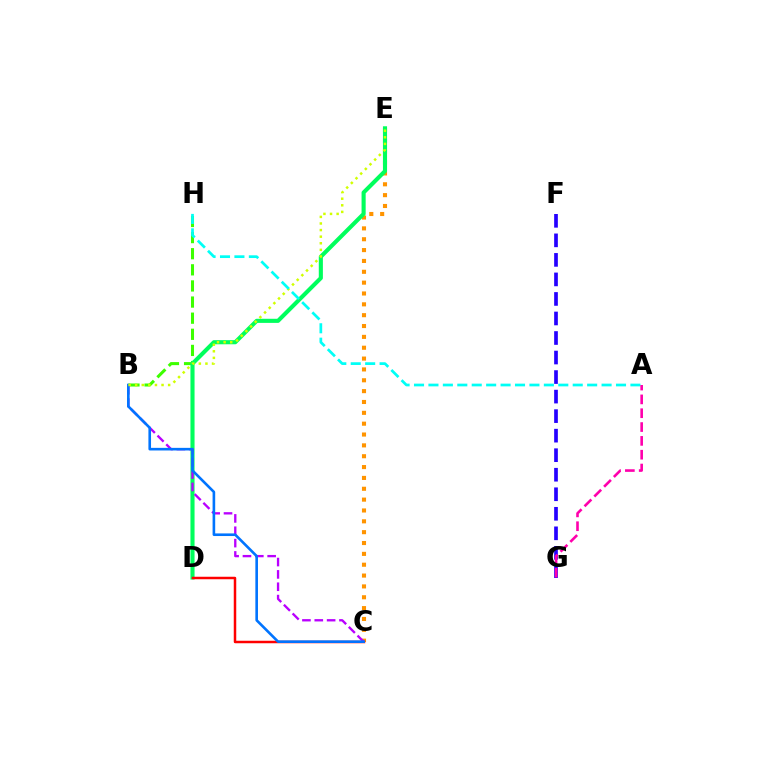{('C', 'E'): [{'color': '#ff9400', 'line_style': 'dotted', 'thickness': 2.95}], ('B', 'H'): [{'color': '#3dff00', 'line_style': 'dashed', 'thickness': 2.19}], ('F', 'G'): [{'color': '#2500ff', 'line_style': 'dashed', 'thickness': 2.65}], ('D', 'E'): [{'color': '#00ff5c', 'line_style': 'solid', 'thickness': 2.96}], ('C', 'D'): [{'color': '#ff0000', 'line_style': 'solid', 'thickness': 1.79}], ('B', 'C'): [{'color': '#b900ff', 'line_style': 'dashed', 'thickness': 1.68}, {'color': '#0074ff', 'line_style': 'solid', 'thickness': 1.88}], ('B', 'E'): [{'color': '#d1ff00', 'line_style': 'dotted', 'thickness': 1.79}], ('A', 'H'): [{'color': '#00fff6', 'line_style': 'dashed', 'thickness': 1.96}], ('A', 'G'): [{'color': '#ff00ac', 'line_style': 'dashed', 'thickness': 1.88}]}